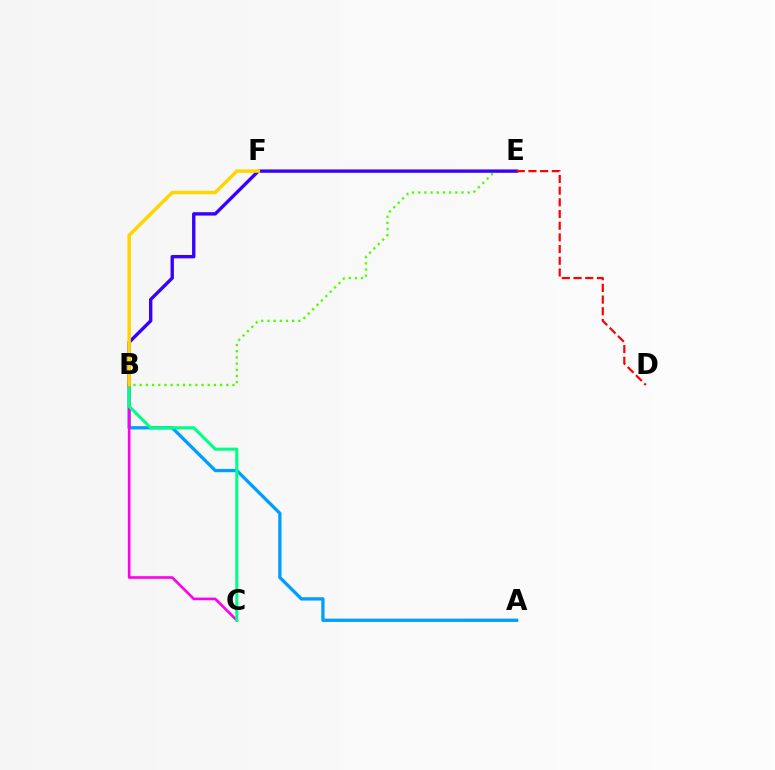{('A', 'B'): [{'color': '#009eff', 'line_style': 'solid', 'thickness': 2.37}], ('B', 'C'): [{'color': '#ff00ed', 'line_style': 'solid', 'thickness': 1.9}, {'color': '#00ff86', 'line_style': 'solid', 'thickness': 2.22}], ('B', 'E'): [{'color': '#4fff00', 'line_style': 'dotted', 'thickness': 1.68}, {'color': '#3700ff', 'line_style': 'solid', 'thickness': 2.42}], ('B', 'F'): [{'color': '#ffd500', 'line_style': 'solid', 'thickness': 2.49}], ('D', 'E'): [{'color': '#ff0000', 'line_style': 'dashed', 'thickness': 1.59}]}